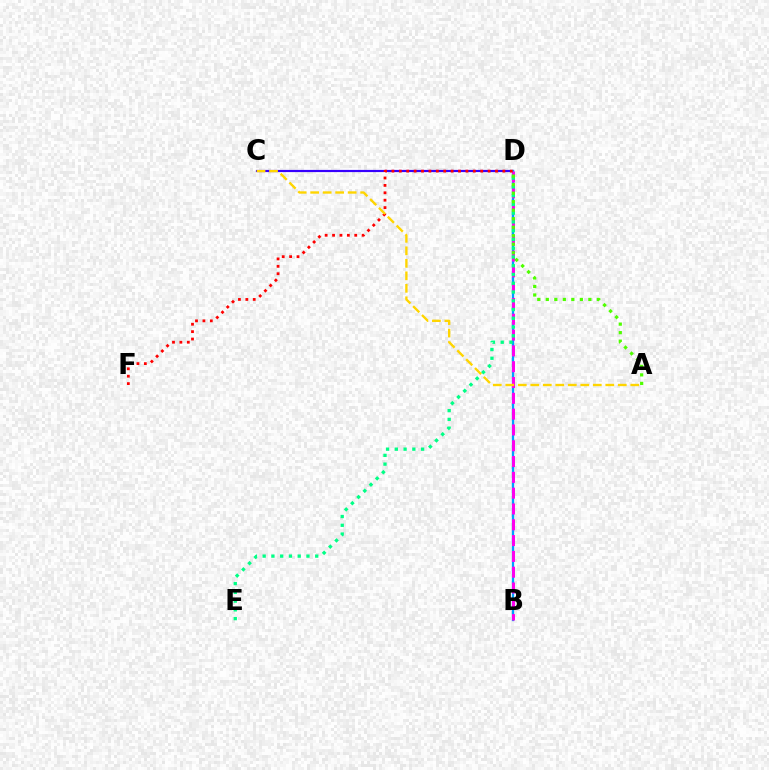{('C', 'D'): [{'color': '#3700ff', 'line_style': 'solid', 'thickness': 1.57}], ('B', 'D'): [{'color': '#009eff', 'line_style': 'solid', 'thickness': 1.65}, {'color': '#ff00ed', 'line_style': 'dashed', 'thickness': 2.15}], ('D', 'E'): [{'color': '#00ff86', 'line_style': 'dotted', 'thickness': 2.38}], ('A', 'D'): [{'color': '#4fff00', 'line_style': 'dotted', 'thickness': 2.31}], ('D', 'F'): [{'color': '#ff0000', 'line_style': 'dotted', 'thickness': 2.01}], ('A', 'C'): [{'color': '#ffd500', 'line_style': 'dashed', 'thickness': 1.7}]}